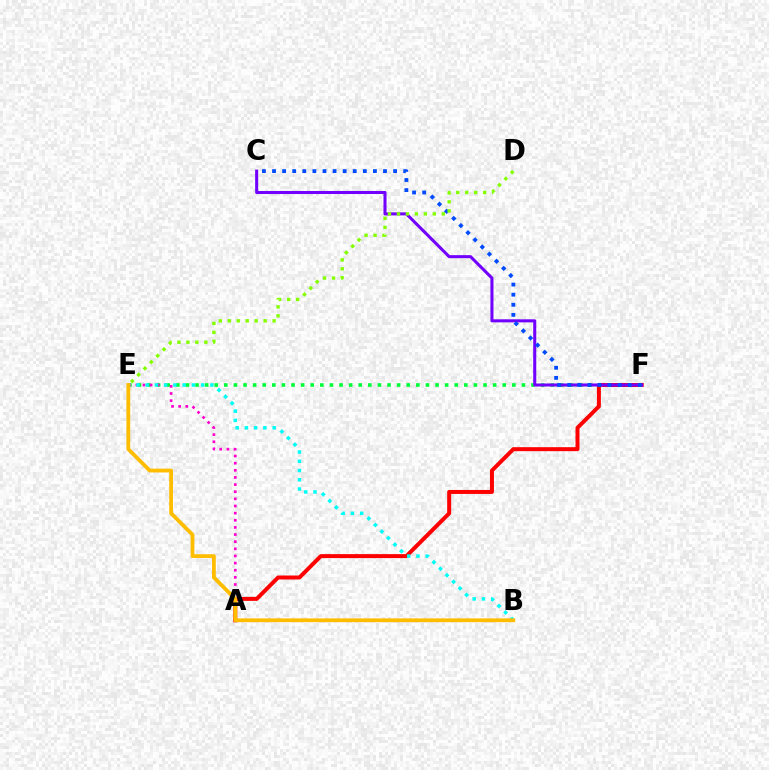{('E', 'F'): [{'color': '#00ff39', 'line_style': 'dotted', 'thickness': 2.61}], ('A', 'F'): [{'color': '#ff0000', 'line_style': 'solid', 'thickness': 2.87}], ('C', 'F'): [{'color': '#7200ff', 'line_style': 'solid', 'thickness': 2.2}, {'color': '#004bff', 'line_style': 'dotted', 'thickness': 2.74}], ('A', 'E'): [{'color': '#ff00cf', 'line_style': 'dotted', 'thickness': 1.94}], ('B', 'E'): [{'color': '#00fff6', 'line_style': 'dotted', 'thickness': 2.51}, {'color': '#ffbd00', 'line_style': 'solid', 'thickness': 2.73}], ('D', 'E'): [{'color': '#84ff00', 'line_style': 'dotted', 'thickness': 2.44}]}